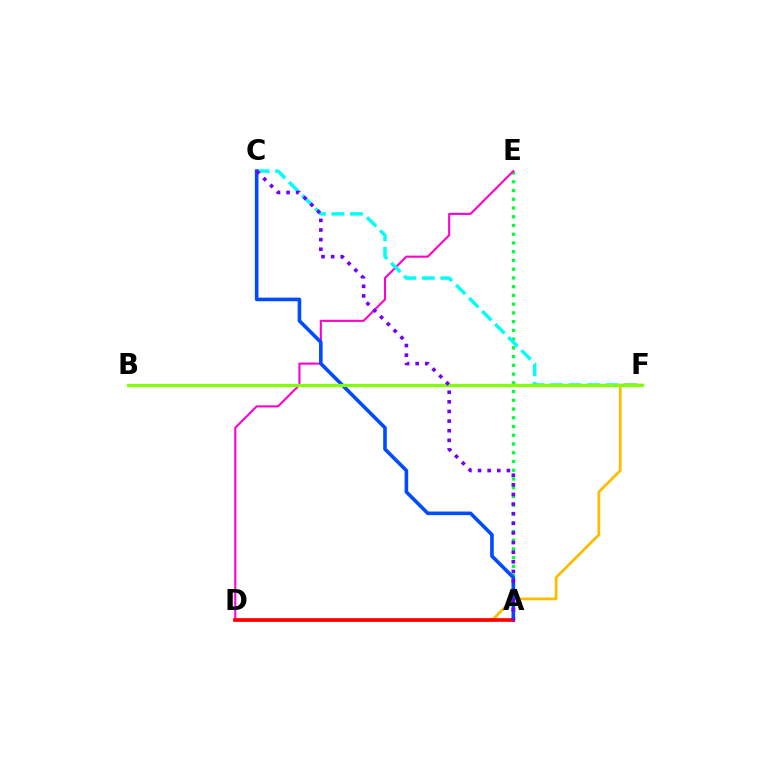{('A', 'E'): [{'color': '#00ff39', 'line_style': 'dotted', 'thickness': 2.37}], ('D', 'E'): [{'color': '#ff00cf', 'line_style': 'solid', 'thickness': 1.51}], ('C', 'F'): [{'color': '#00fff6', 'line_style': 'dashed', 'thickness': 2.51}], ('D', 'F'): [{'color': '#ffbd00', 'line_style': 'solid', 'thickness': 1.98}], ('A', 'C'): [{'color': '#004bff', 'line_style': 'solid', 'thickness': 2.6}, {'color': '#7200ff', 'line_style': 'dotted', 'thickness': 2.61}], ('B', 'F'): [{'color': '#84ff00', 'line_style': 'solid', 'thickness': 2.32}], ('A', 'D'): [{'color': '#ff0000', 'line_style': 'solid', 'thickness': 2.63}]}